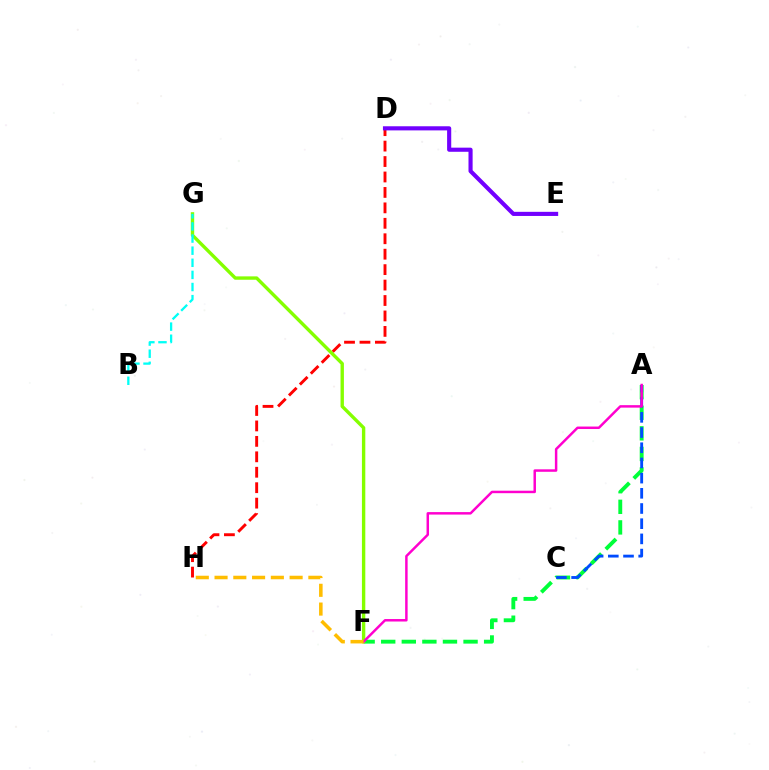{('A', 'F'): [{'color': '#00ff39', 'line_style': 'dashed', 'thickness': 2.8}, {'color': '#ff00cf', 'line_style': 'solid', 'thickness': 1.78}], ('D', 'H'): [{'color': '#ff0000', 'line_style': 'dashed', 'thickness': 2.1}], ('D', 'E'): [{'color': '#7200ff', 'line_style': 'solid', 'thickness': 2.97}], ('F', 'G'): [{'color': '#84ff00', 'line_style': 'solid', 'thickness': 2.43}], ('A', 'C'): [{'color': '#004bff', 'line_style': 'dashed', 'thickness': 2.06}], ('B', 'G'): [{'color': '#00fff6', 'line_style': 'dashed', 'thickness': 1.65}], ('F', 'H'): [{'color': '#ffbd00', 'line_style': 'dashed', 'thickness': 2.55}]}